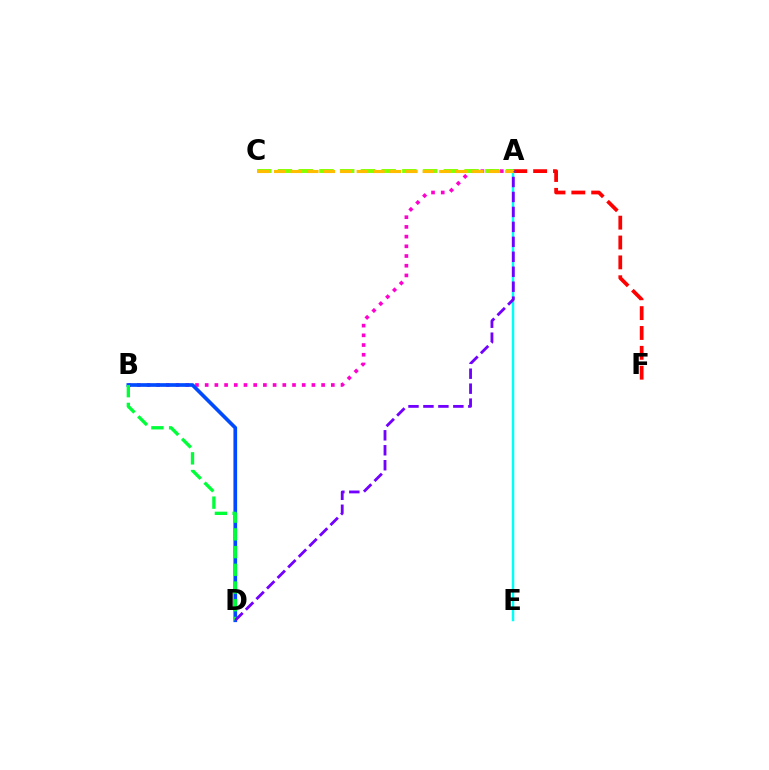{('A', 'F'): [{'color': '#ff0000', 'line_style': 'dashed', 'thickness': 2.7}], ('A', 'B'): [{'color': '#ff00cf', 'line_style': 'dotted', 'thickness': 2.64}], ('A', 'C'): [{'color': '#84ff00', 'line_style': 'dashed', 'thickness': 2.82}, {'color': '#ffbd00', 'line_style': 'dashed', 'thickness': 2.24}], ('B', 'D'): [{'color': '#004bff', 'line_style': 'solid', 'thickness': 2.65}, {'color': '#00ff39', 'line_style': 'dashed', 'thickness': 2.41}], ('A', 'E'): [{'color': '#00fff6', 'line_style': 'solid', 'thickness': 1.8}], ('A', 'D'): [{'color': '#7200ff', 'line_style': 'dashed', 'thickness': 2.03}]}